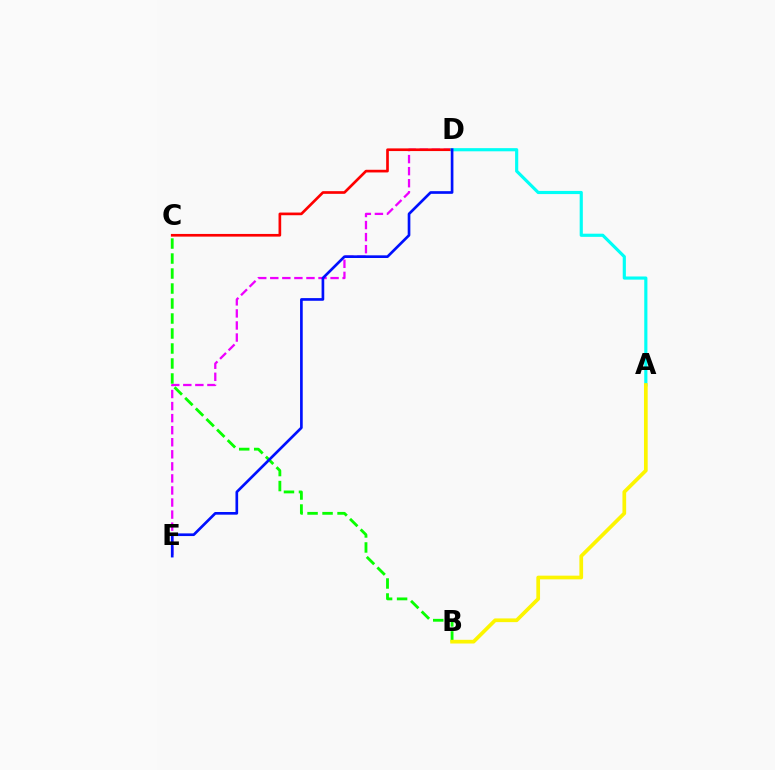{('D', 'E'): [{'color': '#ee00ff', 'line_style': 'dashed', 'thickness': 1.64}, {'color': '#0010ff', 'line_style': 'solid', 'thickness': 1.92}], ('B', 'C'): [{'color': '#08ff00', 'line_style': 'dashed', 'thickness': 2.04}], ('C', 'D'): [{'color': '#ff0000', 'line_style': 'solid', 'thickness': 1.92}], ('A', 'D'): [{'color': '#00fff6', 'line_style': 'solid', 'thickness': 2.27}], ('A', 'B'): [{'color': '#fcf500', 'line_style': 'solid', 'thickness': 2.66}]}